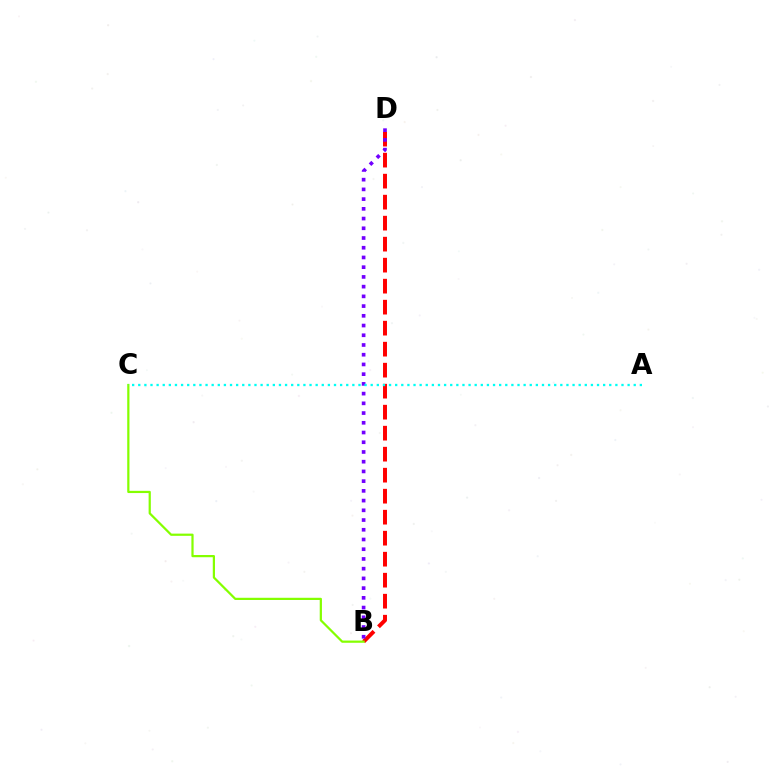{('B', 'D'): [{'color': '#ff0000', 'line_style': 'dashed', 'thickness': 2.85}, {'color': '#7200ff', 'line_style': 'dotted', 'thickness': 2.64}], ('B', 'C'): [{'color': '#84ff00', 'line_style': 'solid', 'thickness': 1.6}], ('A', 'C'): [{'color': '#00fff6', 'line_style': 'dotted', 'thickness': 1.66}]}